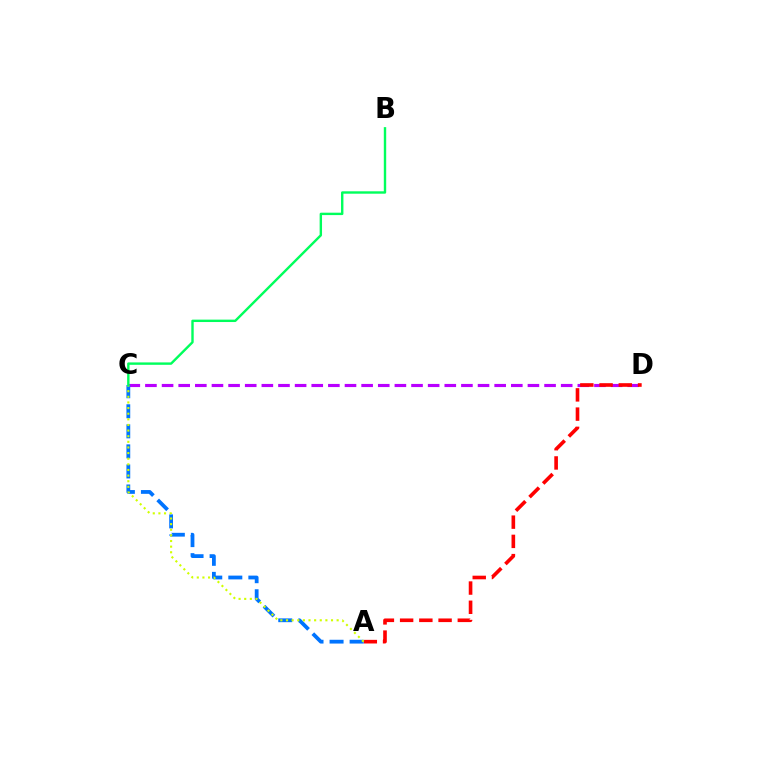{('C', 'D'): [{'color': '#b900ff', 'line_style': 'dashed', 'thickness': 2.26}], ('A', 'D'): [{'color': '#ff0000', 'line_style': 'dashed', 'thickness': 2.61}], ('A', 'C'): [{'color': '#0074ff', 'line_style': 'dashed', 'thickness': 2.72}, {'color': '#d1ff00', 'line_style': 'dotted', 'thickness': 1.53}], ('B', 'C'): [{'color': '#00ff5c', 'line_style': 'solid', 'thickness': 1.73}]}